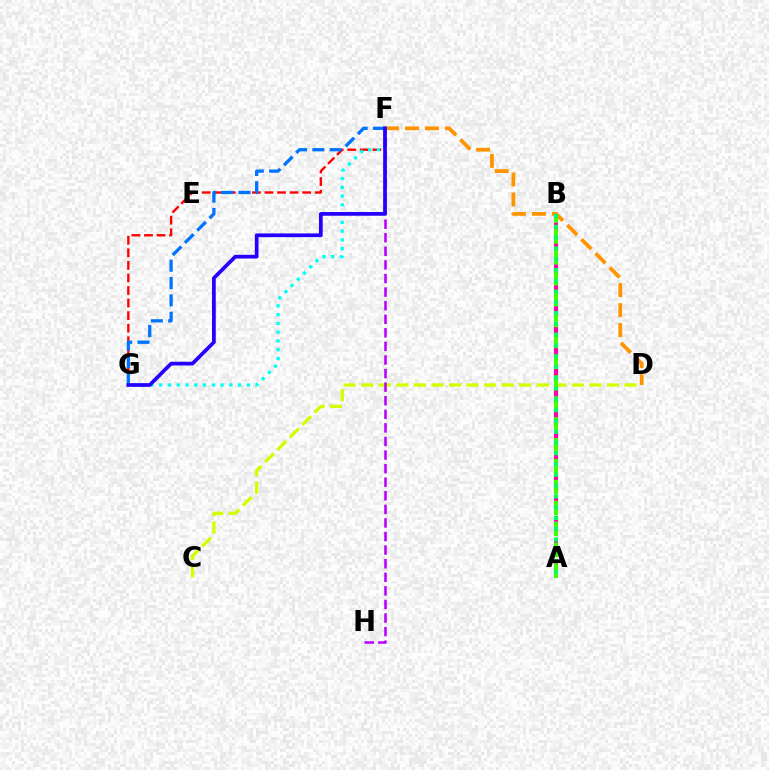{('A', 'B'): [{'color': '#ff00ac', 'line_style': 'dashed', 'thickness': 2.96}, {'color': '#3dff00', 'line_style': 'dashed', 'thickness': 2.84}, {'color': '#00ff5c', 'line_style': 'dotted', 'thickness': 2.93}], ('F', 'G'): [{'color': '#ff0000', 'line_style': 'dashed', 'thickness': 1.71}, {'color': '#00fff6', 'line_style': 'dotted', 'thickness': 2.38}, {'color': '#0074ff', 'line_style': 'dashed', 'thickness': 2.36}, {'color': '#2500ff', 'line_style': 'solid', 'thickness': 2.67}], ('C', 'D'): [{'color': '#d1ff00', 'line_style': 'dashed', 'thickness': 2.38}], ('F', 'H'): [{'color': '#b900ff', 'line_style': 'dashed', 'thickness': 1.84}], ('D', 'F'): [{'color': '#ff9400', 'line_style': 'dashed', 'thickness': 2.72}]}